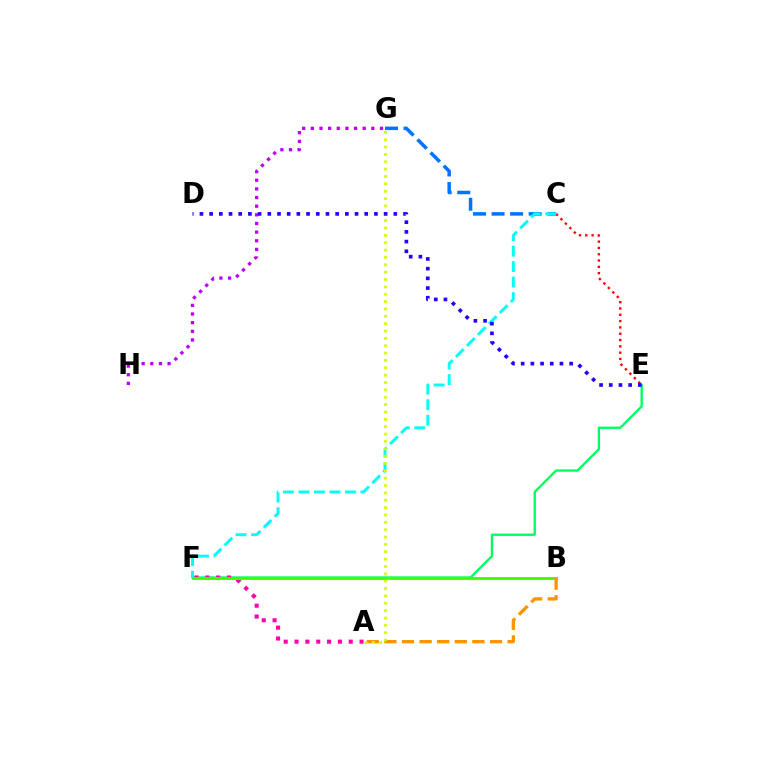{('G', 'H'): [{'color': '#b900ff', 'line_style': 'dotted', 'thickness': 2.35}], ('E', 'F'): [{'color': '#00ff5c', 'line_style': 'solid', 'thickness': 1.67}], ('C', 'G'): [{'color': '#0074ff', 'line_style': 'dashed', 'thickness': 2.52}], ('A', 'F'): [{'color': '#ff00ac', 'line_style': 'dotted', 'thickness': 2.94}], ('B', 'F'): [{'color': '#3dff00', 'line_style': 'solid', 'thickness': 2.04}], ('C', 'E'): [{'color': '#ff0000', 'line_style': 'dotted', 'thickness': 1.71}], ('A', 'B'): [{'color': '#ff9400', 'line_style': 'dashed', 'thickness': 2.39}], ('C', 'F'): [{'color': '#00fff6', 'line_style': 'dashed', 'thickness': 2.11}], ('A', 'G'): [{'color': '#d1ff00', 'line_style': 'dotted', 'thickness': 2.0}], ('D', 'E'): [{'color': '#2500ff', 'line_style': 'dotted', 'thickness': 2.63}]}